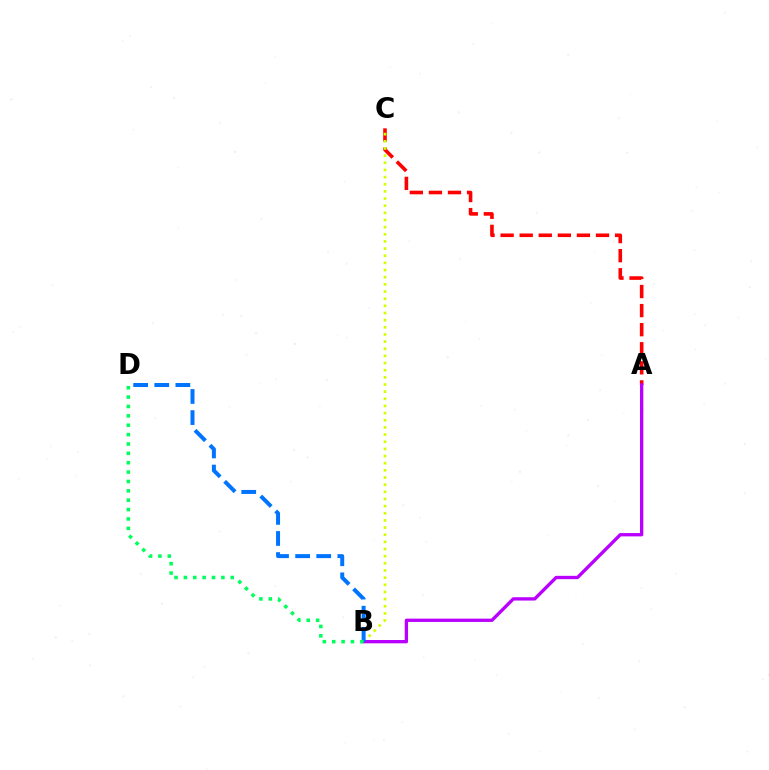{('A', 'C'): [{'color': '#ff0000', 'line_style': 'dashed', 'thickness': 2.59}], ('B', 'C'): [{'color': '#d1ff00', 'line_style': 'dotted', 'thickness': 1.94}], ('A', 'B'): [{'color': '#b900ff', 'line_style': 'solid', 'thickness': 2.39}], ('B', 'D'): [{'color': '#0074ff', 'line_style': 'dashed', 'thickness': 2.87}, {'color': '#00ff5c', 'line_style': 'dotted', 'thickness': 2.55}]}